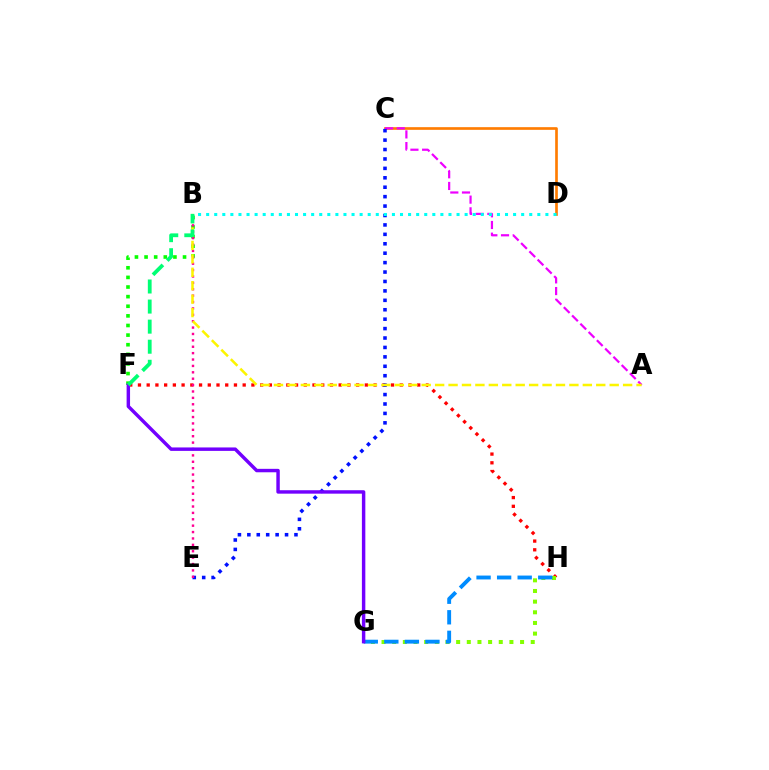{('C', 'D'): [{'color': '#ff7c00', 'line_style': 'solid', 'thickness': 1.92}], ('F', 'H'): [{'color': '#ff0000', 'line_style': 'dotted', 'thickness': 2.37}], ('A', 'C'): [{'color': '#ee00ff', 'line_style': 'dashed', 'thickness': 1.59}], ('B', 'F'): [{'color': '#08ff00', 'line_style': 'dotted', 'thickness': 2.61}, {'color': '#00ff74', 'line_style': 'dashed', 'thickness': 2.73}], ('C', 'E'): [{'color': '#0010ff', 'line_style': 'dotted', 'thickness': 2.56}], ('B', 'D'): [{'color': '#00fff6', 'line_style': 'dotted', 'thickness': 2.19}], ('B', 'E'): [{'color': '#ff0094', 'line_style': 'dotted', 'thickness': 1.74}], ('A', 'B'): [{'color': '#fcf500', 'line_style': 'dashed', 'thickness': 1.82}], ('G', 'H'): [{'color': '#84ff00', 'line_style': 'dotted', 'thickness': 2.9}, {'color': '#008cff', 'line_style': 'dashed', 'thickness': 2.79}], ('F', 'G'): [{'color': '#7200ff', 'line_style': 'solid', 'thickness': 2.48}]}